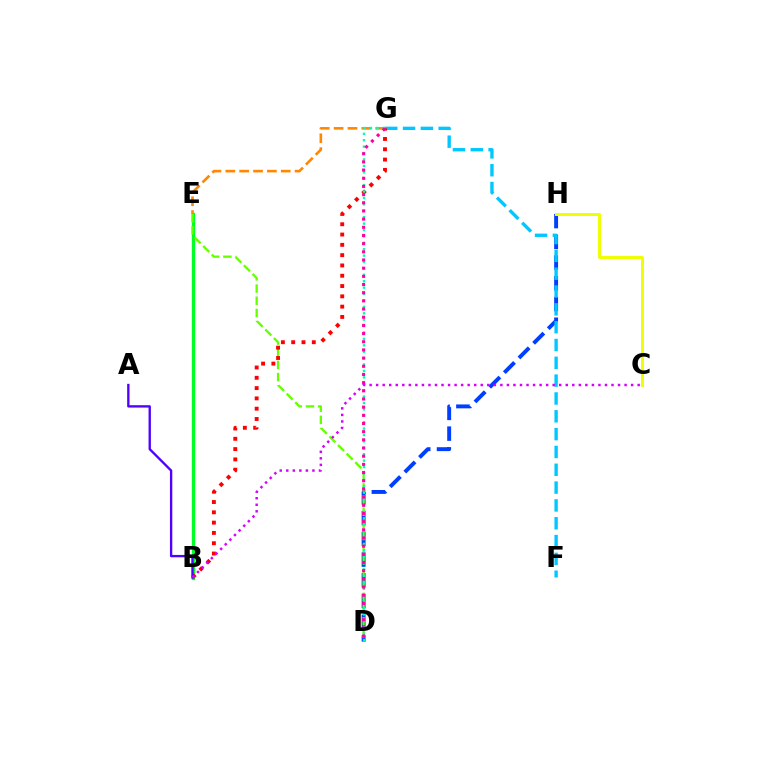{('B', 'E'): [{'color': '#00ff27', 'line_style': 'solid', 'thickness': 2.38}], ('D', 'H'): [{'color': '#003fff', 'line_style': 'dashed', 'thickness': 2.81}], ('D', 'E'): [{'color': '#66ff00', 'line_style': 'dashed', 'thickness': 1.65}], ('F', 'G'): [{'color': '#00c7ff', 'line_style': 'dashed', 'thickness': 2.42}], ('C', 'H'): [{'color': '#eeff00', 'line_style': 'solid', 'thickness': 2.13}], ('E', 'G'): [{'color': '#ff8800', 'line_style': 'dashed', 'thickness': 1.88}], ('B', 'G'): [{'color': '#ff0000', 'line_style': 'dotted', 'thickness': 2.8}], ('D', 'G'): [{'color': '#00ffaf', 'line_style': 'dotted', 'thickness': 1.74}, {'color': '#ff00a0', 'line_style': 'dotted', 'thickness': 2.22}], ('A', 'B'): [{'color': '#4f00ff', 'line_style': 'solid', 'thickness': 1.69}], ('B', 'C'): [{'color': '#d600ff', 'line_style': 'dotted', 'thickness': 1.78}]}